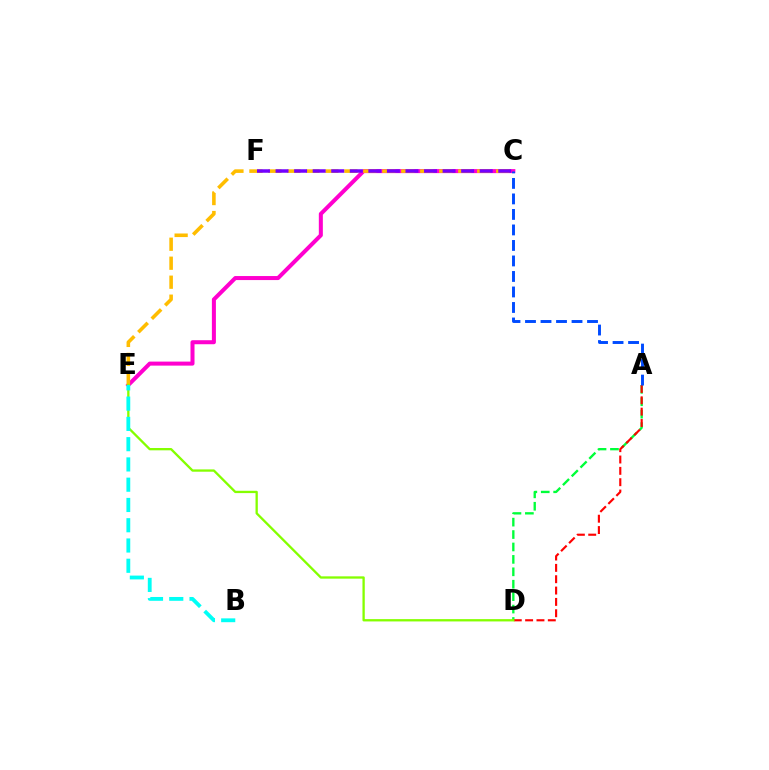{('A', 'D'): [{'color': '#00ff39', 'line_style': 'dashed', 'thickness': 1.69}, {'color': '#ff0000', 'line_style': 'dashed', 'thickness': 1.54}], ('C', 'E'): [{'color': '#ff00cf', 'line_style': 'solid', 'thickness': 2.9}, {'color': '#ffbd00', 'line_style': 'dashed', 'thickness': 2.58}], ('A', 'C'): [{'color': '#004bff', 'line_style': 'dashed', 'thickness': 2.11}], ('C', 'F'): [{'color': '#7200ff', 'line_style': 'dashed', 'thickness': 2.52}], ('D', 'E'): [{'color': '#84ff00', 'line_style': 'solid', 'thickness': 1.66}], ('B', 'E'): [{'color': '#00fff6', 'line_style': 'dashed', 'thickness': 2.75}]}